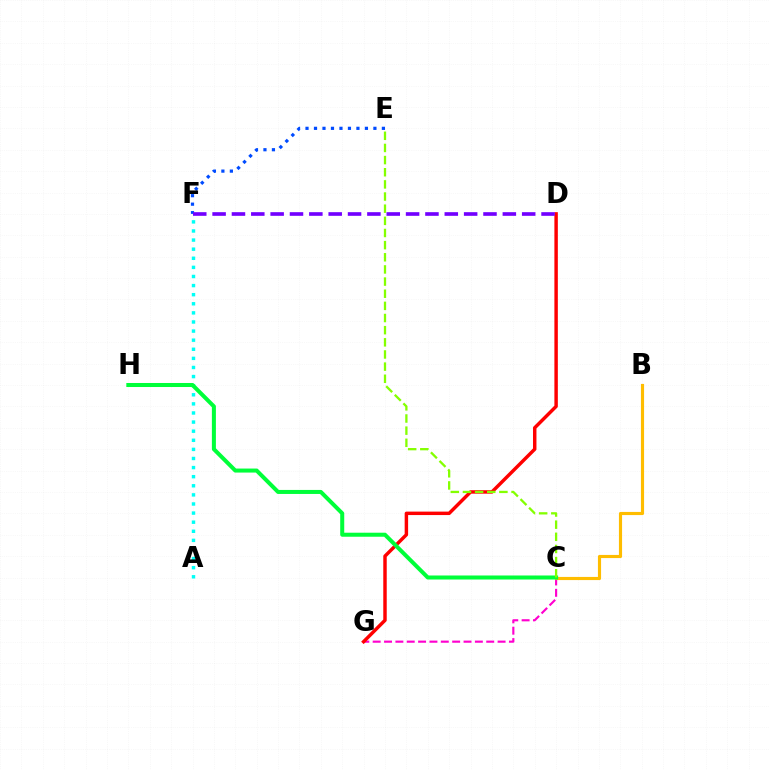{('C', 'G'): [{'color': '#ff00cf', 'line_style': 'dashed', 'thickness': 1.54}], ('A', 'F'): [{'color': '#00fff6', 'line_style': 'dotted', 'thickness': 2.47}], ('B', 'C'): [{'color': '#ffbd00', 'line_style': 'solid', 'thickness': 2.27}], ('E', 'F'): [{'color': '#004bff', 'line_style': 'dotted', 'thickness': 2.31}], ('D', 'G'): [{'color': '#ff0000', 'line_style': 'solid', 'thickness': 2.49}], ('C', 'H'): [{'color': '#00ff39', 'line_style': 'solid', 'thickness': 2.89}], ('C', 'E'): [{'color': '#84ff00', 'line_style': 'dashed', 'thickness': 1.65}], ('D', 'F'): [{'color': '#7200ff', 'line_style': 'dashed', 'thickness': 2.63}]}